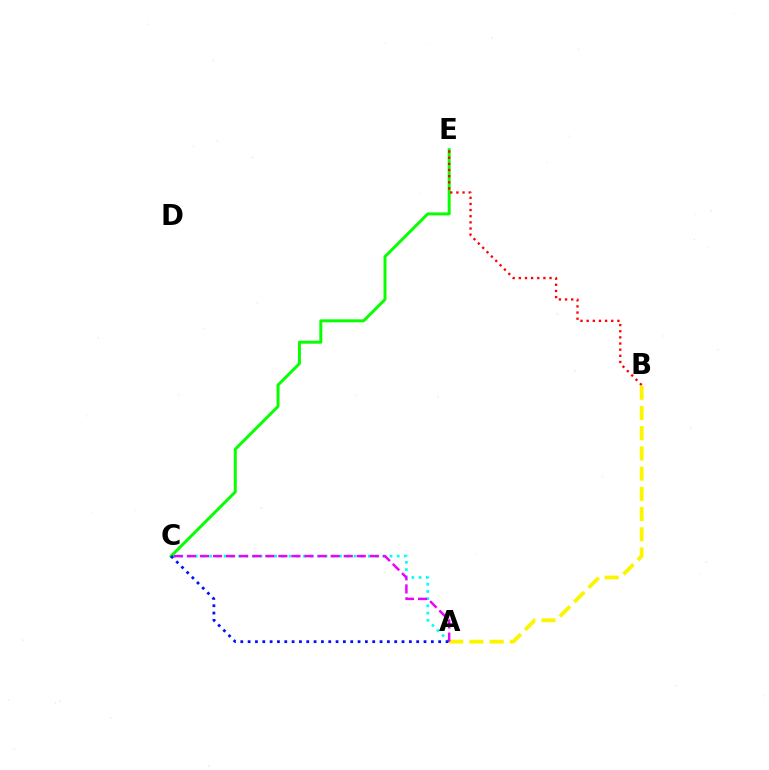{('C', 'E'): [{'color': '#08ff00', 'line_style': 'solid', 'thickness': 2.14}], ('A', 'B'): [{'color': '#fcf500', 'line_style': 'dashed', 'thickness': 2.75}], ('A', 'C'): [{'color': '#00fff6', 'line_style': 'dotted', 'thickness': 1.96}, {'color': '#ee00ff', 'line_style': 'dashed', 'thickness': 1.78}, {'color': '#0010ff', 'line_style': 'dotted', 'thickness': 1.99}], ('B', 'E'): [{'color': '#ff0000', 'line_style': 'dotted', 'thickness': 1.67}]}